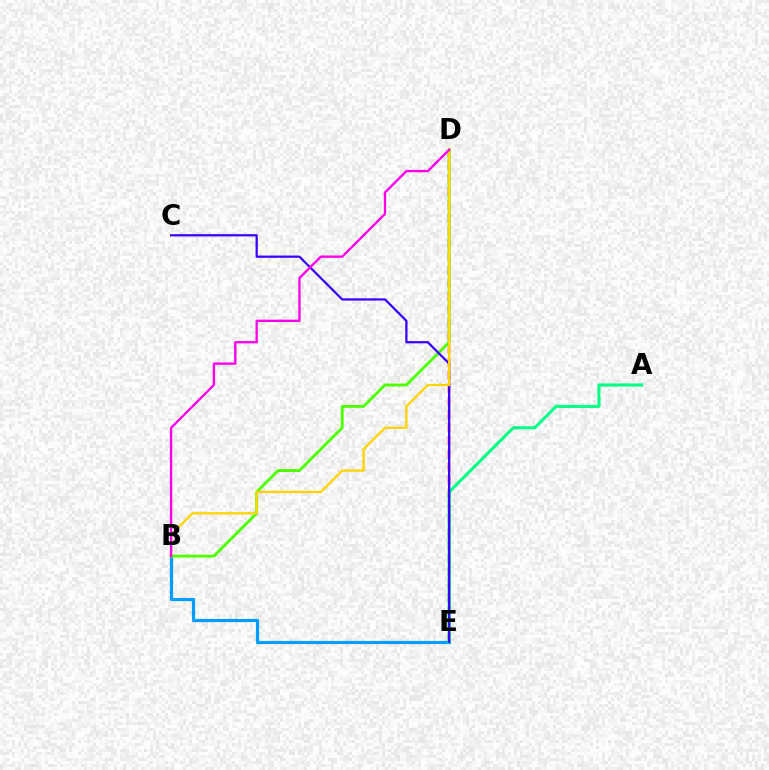{('B', 'E'): [{'color': '#009eff', 'line_style': 'solid', 'thickness': 2.3}], ('D', 'E'): [{'color': '#ff0000', 'line_style': 'dashed', 'thickness': 1.78}], ('B', 'D'): [{'color': '#4fff00', 'line_style': 'solid', 'thickness': 2.07}, {'color': '#ffd500', 'line_style': 'solid', 'thickness': 1.67}, {'color': '#ff00ed', 'line_style': 'solid', 'thickness': 1.69}], ('A', 'E'): [{'color': '#00ff86', 'line_style': 'solid', 'thickness': 2.23}], ('C', 'E'): [{'color': '#3700ff', 'line_style': 'solid', 'thickness': 1.61}]}